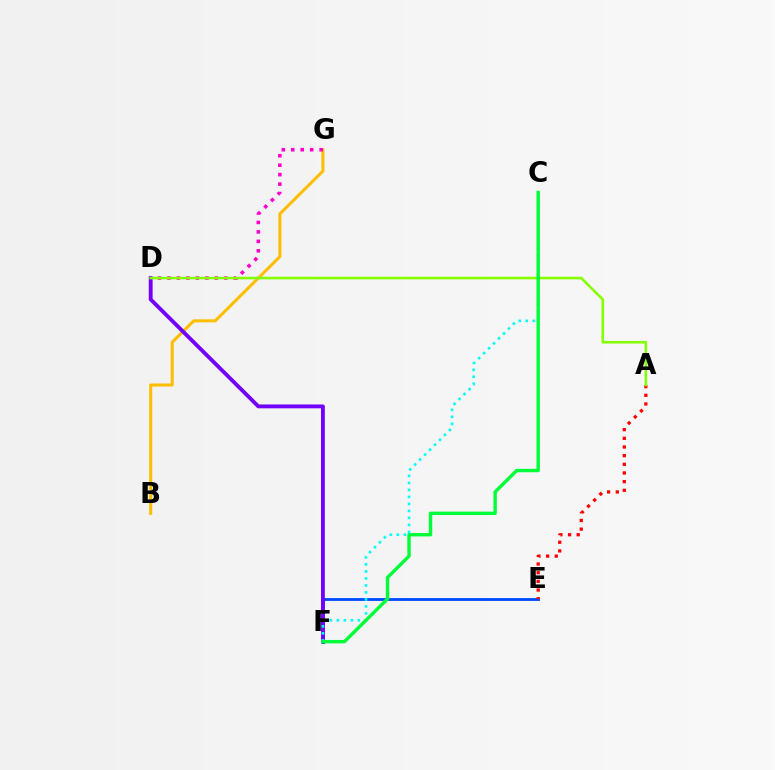{('E', 'F'): [{'color': '#004bff', 'line_style': 'solid', 'thickness': 2.04}], ('B', 'G'): [{'color': '#ffbd00', 'line_style': 'solid', 'thickness': 2.18}], ('D', 'G'): [{'color': '#ff00cf', 'line_style': 'dotted', 'thickness': 2.57}], ('D', 'F'): [{'color': '#7200ff', 'line_style': 'solid', 'thickness': 2.77}], ('C', 'F'): [{'color': '#00fff6', 'line_style': 'dotted', 'thickness': 1.9}, {'color': '#00ff39', 'line_style': 'solid', 'thickness': 2.44}], ('A', 'E'): [{'color': '#ff0000', 'line_style': 'dotted', 'thickness': 2.35}], ('A', 'D'): [{'color': '#84ff00', 'line_style': 'solid', 'thickness': 1.85}]}